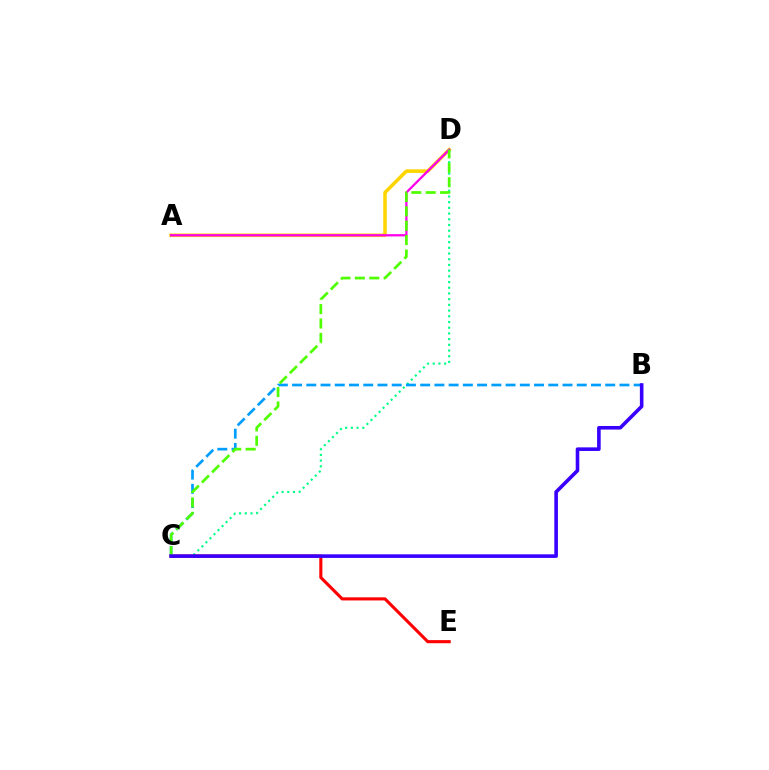{('A', 'D'): [{'color': '#ffd500', 'line_style': 'solid', 'thickness': 2.57}, {'color': '#ff00ed', 'line_style': 'solid', 'thickness': 1.64}], ('C', 'D'): [{'color': '#00ff86', 'line_style': 'dotted', 'thickness': 1.55}, {'color': '#4fff00', 'line_style': 'dashed', 'thickness': 1.95}], ('B', 'C'): [{'color': '#009eff', 'line_style': 'dashed', 'thickness': 1.93}, {'color': '#3700ff', 'line_style': 'solid', 'thickness': 2.58}], ('C', 'E'): [{'color': '#ff0000', 'line_style': 'solid', 'thickness': 2.24}]}